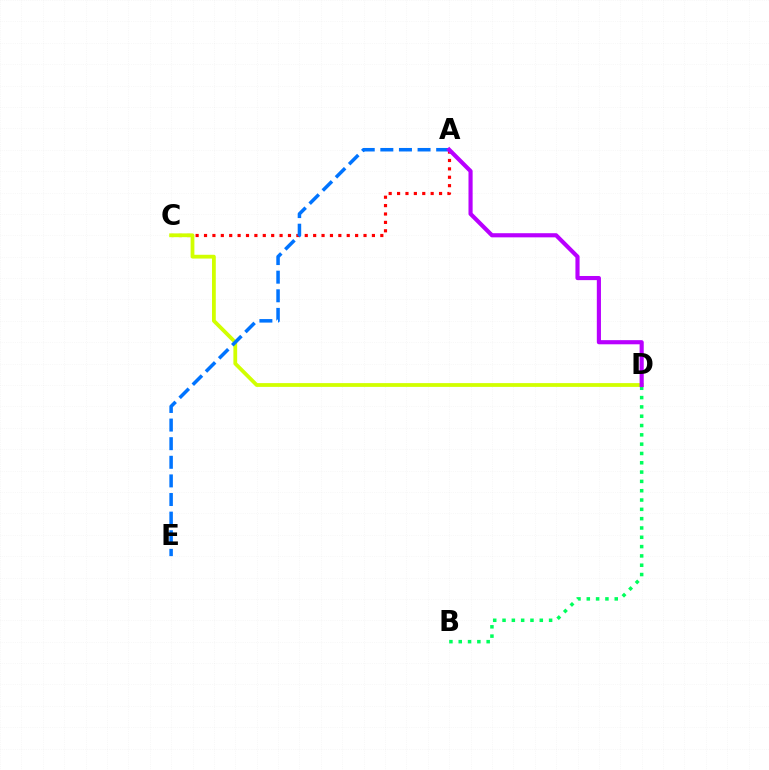{('A', 'C'): [{'color': '#ff0000', 'line_style': 'dotted', 'thickness': 2.28}], ('B', 'D'): [{'color': '#00ff5c', 'line_style': 'dotted', 'thickness': 2.53}], ('C', 'D'): [{'color': '#d1ff00', 'line_style': 'solid', 'thickness': 2.72}], ('A', 'E'): [{'color': '#0074ff', 'line_style': 'dashed', 'thickness': 2.53}], ('A', 'D'): [{'color': '#b900ff', 'line_style': 'solid', 'thickness': 2.98}]}